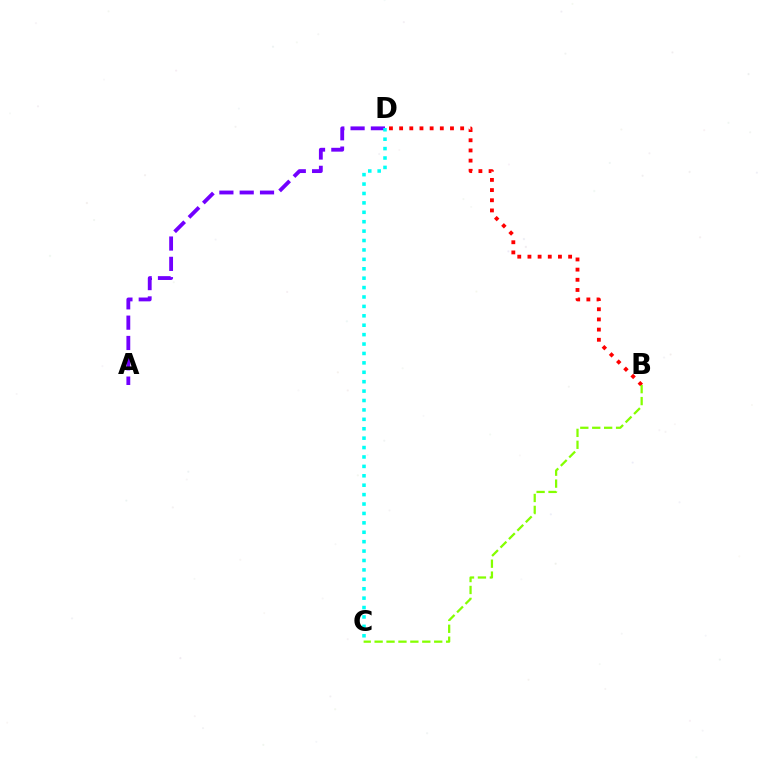{('B', 'D'): [{'color': '#ff0000', 'line_style': 'dotted', 'thickness': 2.76}], ('B', 'C'): [{'color': '#84ff00', 'line_style': 'dashed', 'thickness': 1.62}], ('A', 'D'): [{'color': '#7200ff', 'line_style': 'dashed', 'thickness': 2.76}], ('C', 'D'): [{'color': '#00fff6', 'line_style': 'dotted', 'thickness': 2.56}]}